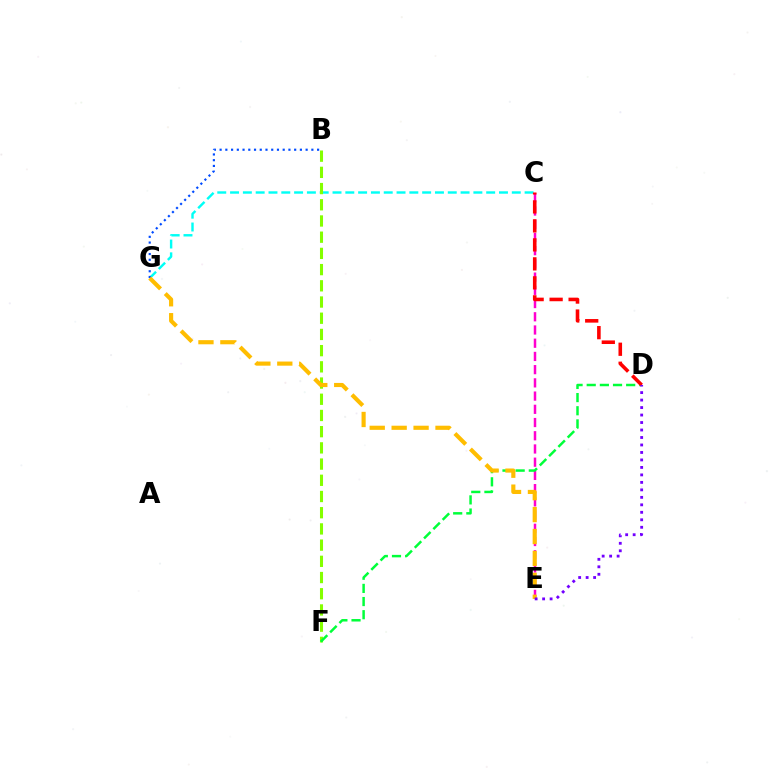{('C', 'G'): [{'color': '#00fff6', 'line_style': 'dashed', 'thickness': 1.74}], ('B', 'F'): [{'color': '#84ff00', 'line_style': 'dashed', 'thickness': 2.2}], ('C', 'E'): [{'color': '#ff00cf', 'line_style': 'dashed', 'thickness': 1.8}], ('D', 'F'): [{'color': '#00ff39', 'line_style': 'dashed', 'thickness': 1.79}], ('B', 'G'): [{'color': '#004bff', 'line_style': 'dotted', 'thickness': 1.56}], ('C', 'D'): [{'color': '#ff0000', 'line_style': 'dashed', 'thickness': 2.58}], ('E', 'G'): [{'color': '#ffbd00', 'line_style': 'dashed', 'thickness': 2.98}], ('D', 'E'): [{'color': '#7200ff', 'line_style': 'dotted', 'thickness': 2.03}]}